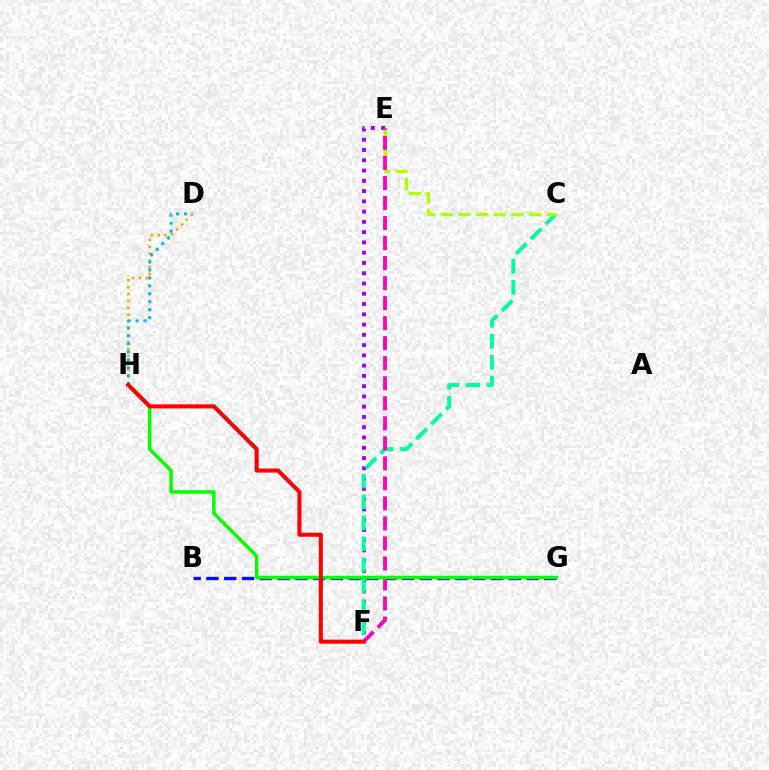{('E', 'F'): [{'color': '#9b00ff', 'line_style': 'dotted', 'thickness': 2.79}, {'color': '#ff00bd', 'line_style': 'dashed', 'thickness': 2.72}], ('C', 'F'): [{'color': '#00ff9d', 'line_style': 'dashed', 'thickness': 2.85}], ('D', 'H'): [{'color': '#ffa500', 'line_style': 'dotted', 'thickness': 1.87}, {'color': '#00b5ff', 'line_style': 'dotted', 'thickness': 2.16}], ('C', 'E'): [{'color': '#b3ff00', 'line_style': 'dashed', 'thickness': 2.4}], ('B', 'G'): [{'color': '#0010ff', 'line_style': 'dashed', 'thickness': 2.42}], ('G', 'H'): [{'color': '#08ff00', 'line_style': 'solid', 'thickness': 2.52}], ('F', 'H'): [{'color': '#ff0000', 'line_style': 'solid', 'thickness': 2.93}]}